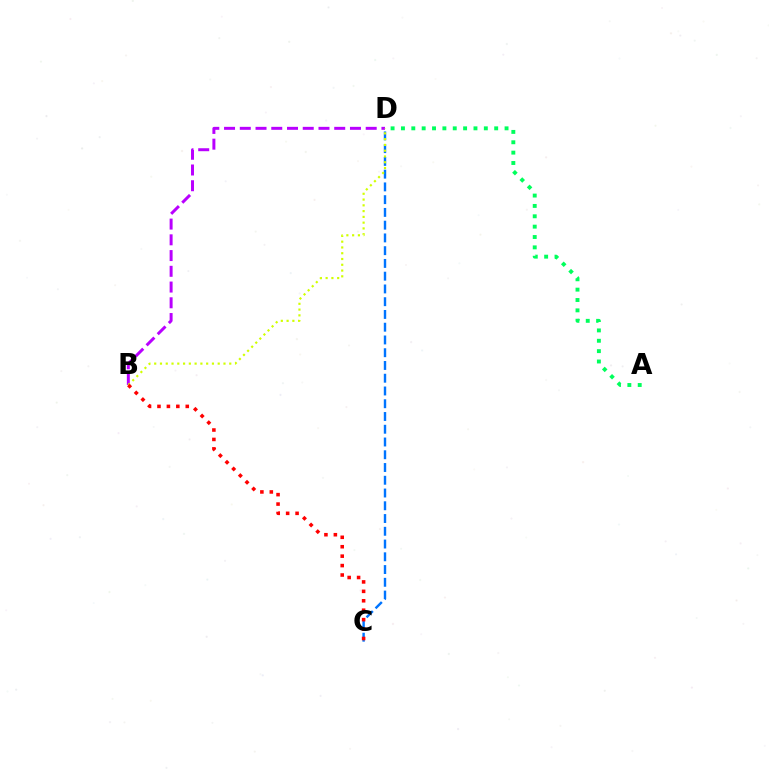{('B', 'D'): [{'color': '#b900ff', 'line_style': 'dashed', 'thickness': 2.14}, {'color': '#d1ff00', 'line_style': 'dotted', 'thickness': 1.57}], ('C', 'D'): [{'color': '#0074ff', 'line_style': 'dashed', 'thickness': 1.73}], ('B', 'C'): [{'color': '#ff0000', 'line_style': 'dotted', 'thickness': 2.56}], ('A', 'D'): [{'color': '#00ff5c', 'line_style': 'dotted', 'thickness': 2.81}]}